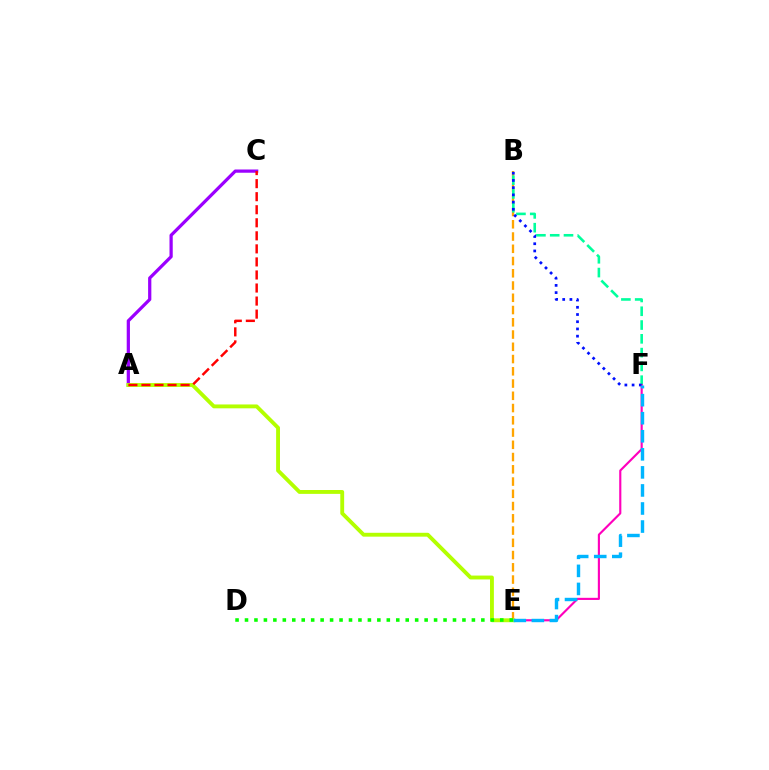{('B', 'E'): [{'color': '#ffa500', 'line_style': 'dashed', 'thickness': 1.66}], ('B', 'F'): [{'color': '#00ff9d', 'line_style': 'dashed', 'thickness': 1.87}, {'color': '#0010ff', 'line_style': 'dotted', 'thickness': 1.96}], ('E', 'F'): [{'color': '#ff00bd', 'line_style': 'solid', 'thickness': 1.54}, {'color': '#00b5ff', 'line_style': 'dashed', 'thickness': 2.45}], ('A', 'C'): [{'color': '#9b00ff', 'line_style': 'solid', 'thickness': 2.33}, {'color': '#ff0000', 'line_style': 'dashed', 'thickness': 1.77}], ('A', 'E'): [{'color': '#b3ff00', 'line_style': 'solid', 'thickness': 2.78}], ('D', 'E'): [{'color': '#08ff00', 'line_style': 'dotted', 'thickness': 2.57}]}